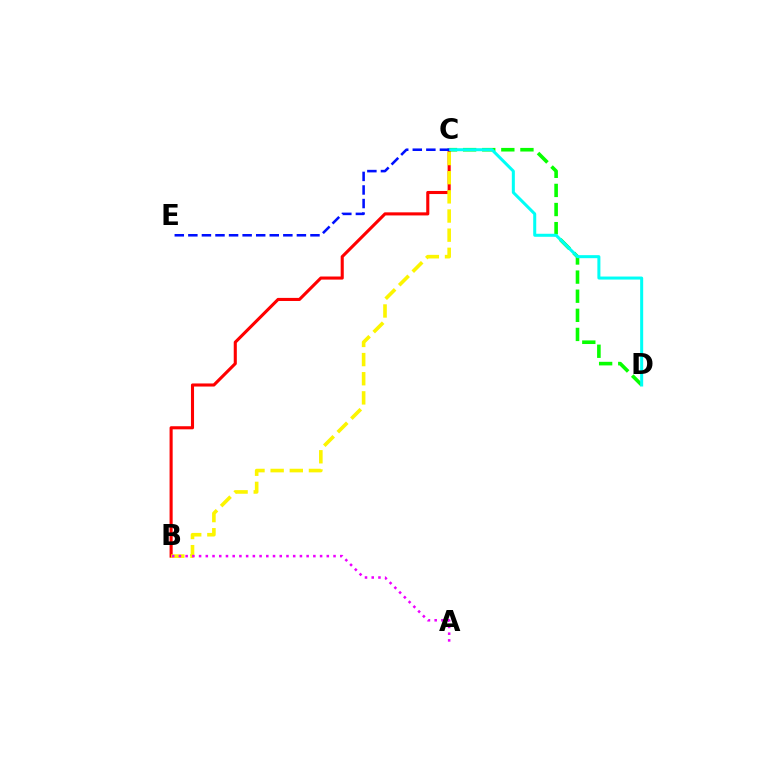{('C', 'D'): [{'color': '#08ff00', 'line_style': 'dashed', 'thickness': 2.6}, {'color': '#00fff6', 'line_style': 'solid', 'thickness': 2.18}], ('B', 'C'): [{'color': '#ff0000', 'line_style': 'solid', 'thickness': 2.22}, {'color': '#fcf500', 'line_style': 'dashed', 'thickness': 2.6}], ('A', 'B'): [{'color': '#ee00ff', 'line_style': 'dotted', 'thickness': 1.83}], ('C', 'E'): [{'color': '#0010ff', 'line_style': 'dashed', 'thickness': 1.84}]}